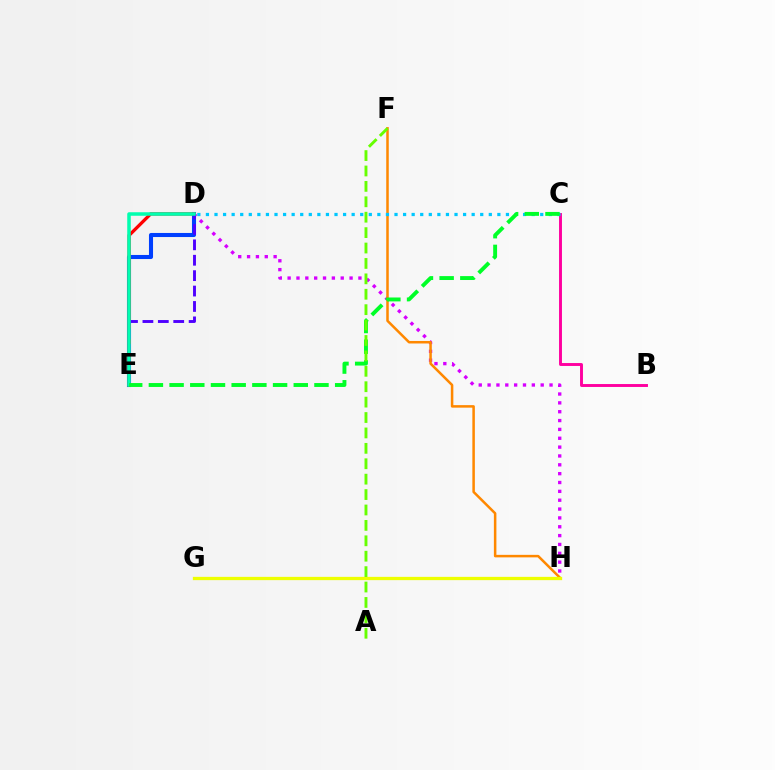{('B', 'C'): [{'color': '#ff00a0', 'line_style': 'solid', 'thickness': 2.1}], ('D', 'H'): [{'color': '#d600ff', 'line_style': 'dotted', 'thickness': 2.4}], ('D', 'E'): [{'color': '#003fff', 'line_style': 'solid', 'thickness': 2.93}, {'color': '#ff0000', 'line_style': 'solid', 'thickness': 2.36}, {'color': '#4f00ff', 'line_style': 'dashed', 'thickness': 2.09}, {'color': '#00ffaf', 'line_style': 'solid', 'thickness': 2.53}], ('F', 'H'): [{'color': '#ff8800', 'line_style': 'solid', 'thickness': 1.81}], ('C', 'D'): [{'color': '#00c7ff', 'line_style': 'dotted', 'thickness': 2.33}], ('G', 'H'): [{'color': '#eeff00', 'line_style': 'solid', 'thickness': 2.36}], ('C', 'E'): [{'color': '#00ff27', 'line_style': 'dashed', 'thickness': 2.81}], ('A', 'F'): [{'color': '#66ff00', 'line_style': 'dashed', 'thickness': 2.09}]}